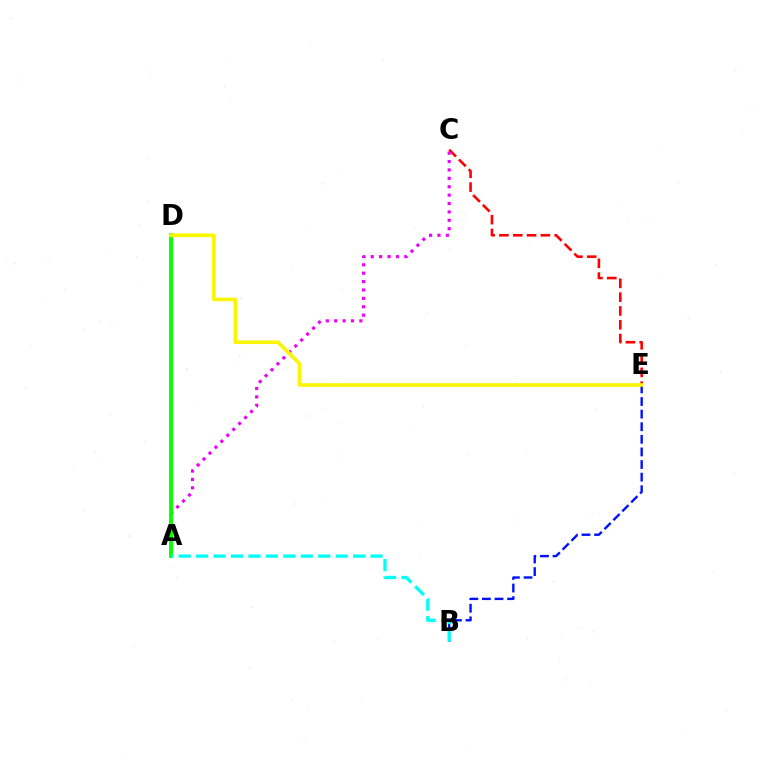{('B', 'E'): [{'color': '#0010ff', 'line_style': 'dashed', 'thickness': 1.71}], ('C', 'E'): [{'color': '#ff0000', 'line_style': 'dashed', 'thickness': 1.88}], ('A', 'C'): [{'color': '#ee00ff', 'line_style': 'dotted', 'thickness': 2.28}], ('A', 'D'): [{'color': '#08ff00', 'line_style': 'solid', 'thickness': 2.79}], ('A', 'B'): [{'color': '#00fff6', 'line_style': 'dashed', 'thickness': 2.37}], ('D', 'E'): [{'color': '#fcf500', 'line_style': 'solid', 'thickness': 2.6}]}